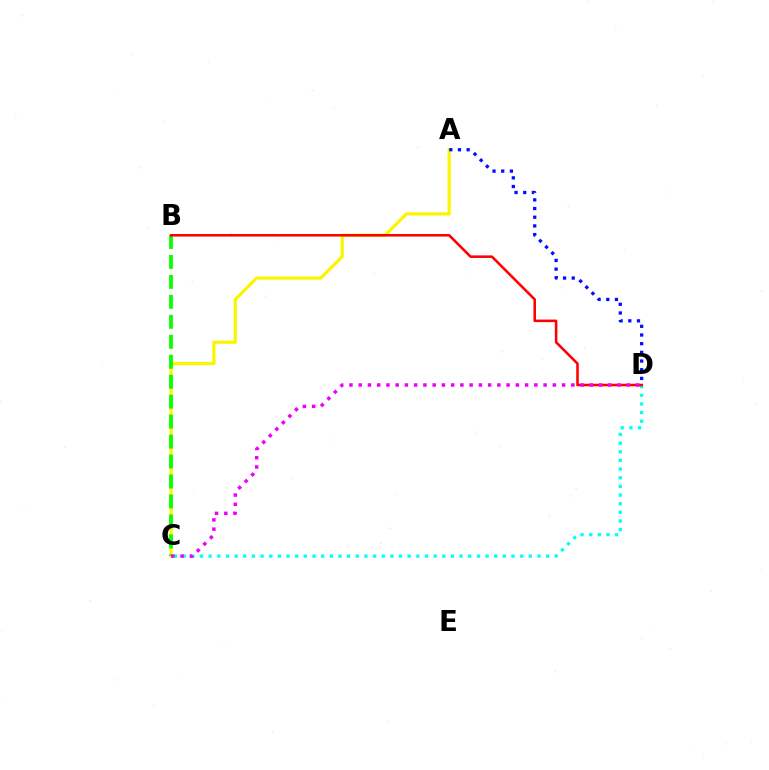{('C', 'D'): [{'color': '#00fff6', 'line_style': 'dotted', 'thickness': 2.35}, {'color': '#ee00ff', 'line_style': 'dotted', 'thickness': 2.51}], ('A', 'C'): [{'color': '#fcf500', 'line_style': 'solid', 'thickness': 2.32}], ('B', 'C'): [{'color': '#08ff00', 'line_style': 'dashed', 'thickness': 2.71}], ('B', 'D'): [{'color': '#ff0000', 'line_style': 'solid', 'thickness': 1.84}], ('A', 'D'): [{'color': '#0010ff', 'line_style': 'dotted', 'thickness': 2.36}]}